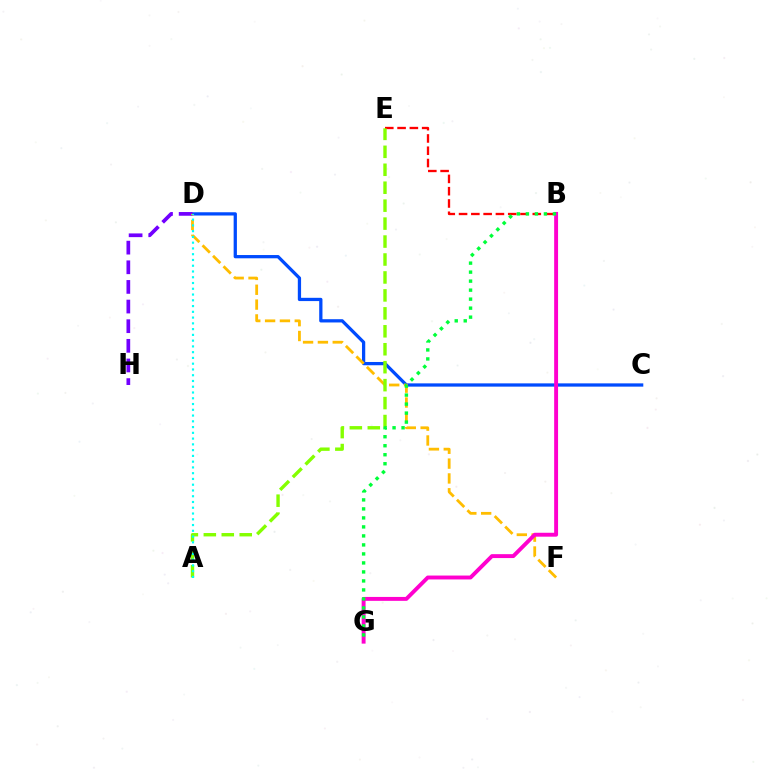{('C', 'D'): [{'color': '#004bff', 'line_style': 'solid', 'thickness': 2.35}], ('D', 'H'): [{'color': '#7200ff', 'line_style': 'dashed', 'thickness': 2.67}], ('B', 'E'): [{'color': '#ff0000', 'line_style': 'dashed', 'thickness': 1.67}], ('D', 'F'): [{'color': '#ffbd00', 'line_style': 'dashed', 'thickness': 2.02}], ('A', 'E'): [{'color': '#84ff00', 'line_style': 'dashed', 'thickness': 2.44}], ('B', 'G'): [{'color': '#ff00cf', 'line_style': 'solid', 'thickness': 2.82}, {'color': '#00ff39', 'line_style': 'dotted', 'thickness': 2.45}], ('A', 'D'): [{'color': '#00fff6', 'line_style': 'dotted', 'thickness': 1.57}]}